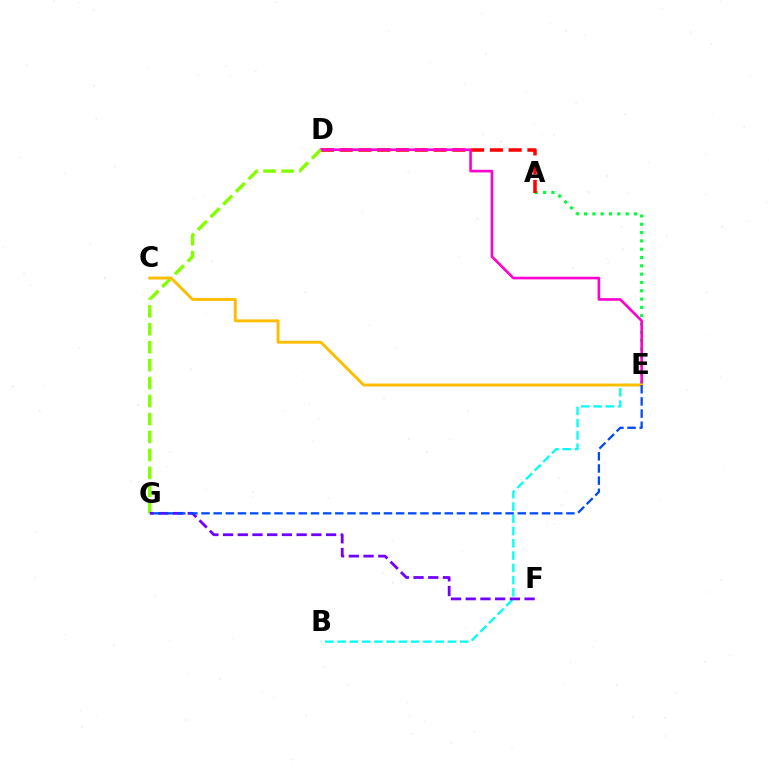{('A', 'E'): [{'color': '#00ff39', 'line_style': 'dotted', 'thickness': 2.26}], ('A', 'D'): [{'color': '#ff0000', 'line_style': 'dashed', 'thickness': 2.55}], ('D', 'E'): [{'color': '#ff00cf', 'line_style': 'solid', 'thickness': 1.89}], ('B', 'E'): [{'color': '#00fff6', 'line_style': 'dashed', 'thickness': 1.66}], ('D', 'G'): [{'color': '#84ff00', 'line_style': 'dashed', 'thickness': 2.44}], ('F', 'G'): [{'color': '#7200ff', 'line_style': 'dashed', 'thickness': 2.0}], ('C', 'E'): [{'color': '#ffbd00', 'line_style': 'solid', 'thickness': 2.1}], ('E', 'G'): [{'color': '#004bff', 'line_style': 'dashed', 'thickness': 1.65}]}